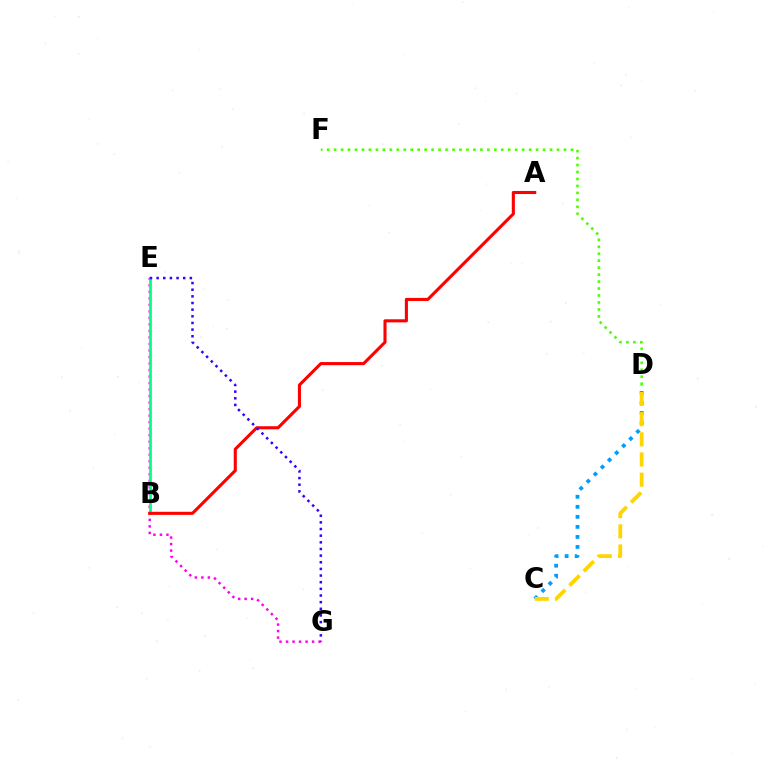{('C', 'D'): [{'color': '#009eff', 'line_style': 'dotted', 'thickness': 2.73}, {'color': '#ffd500', 'line_style': 'dashed', 'thickness': 2.74}], ('E', 'G'): [{'color': '#ff00ed', 'line_style': 'dotted', 'thickness': 1.77}, {'color': '#3700ff', 'line_style': 'dotted', 'thickness': 1.81}], ('D', 'F'): [{'color': '#4fff00', 'line_style': 'dotted', 'thickness': 1.89}], ('B', 'E'): [{'color': '#00ff86', 'line_style': 'solid', 'thickness': 1.97}], ('A', 'B'): [{'color': '#ff0000', 'line_style': 'solid', 'thickness': 2.22}]}